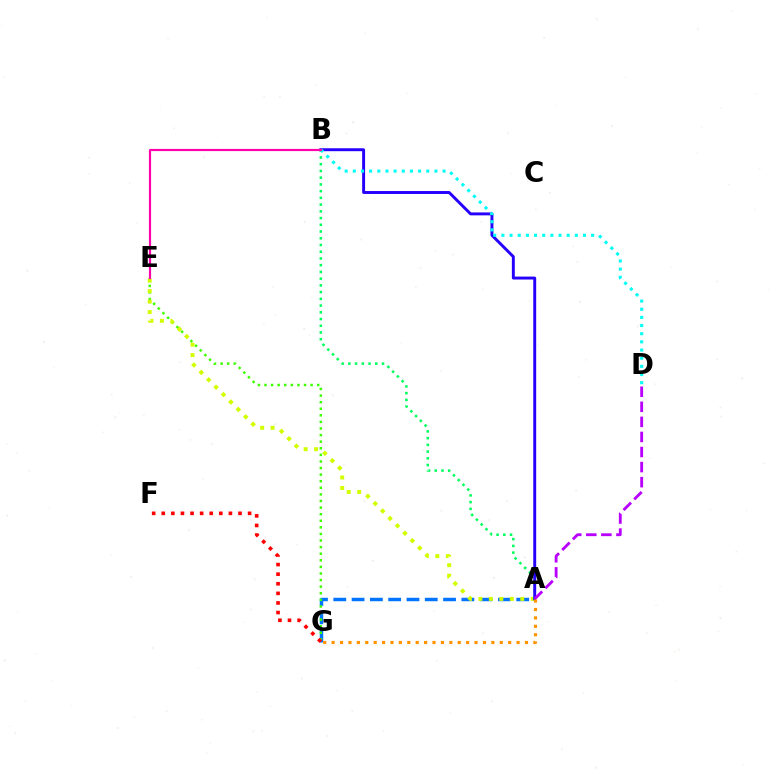{('A', 'G'): [{'color': '#0074ff', 'line_style': 'dashed', 'thickness': 2.49}, {'color': '#ff9400', 'line_style': 'dotted', 'thickness': 2.28}], ('E', 'G'): [{'color': '#3dff00', 'line_style': 'dotted', 'thickness': 1.79}], ('A', 'E'): [{'color': '#d1ff00', 'line_style': 'dotted', 'thickness': 2.85}], ('F', 'G'): [{'color': '#ff0000', 'line_style': 'dotted', 'thickness': 2.61}], ('A', 'B'): [{'color': '#00ff5c', 'line_style': 'dotted', 'thickness': 1.83}, {'color': '#2500ff', 'line_style': 'solid', 'thickness': 2.11}], ('A', 'D'): [{'color': '#b900ff', 'line_style': 'dashed', 'thickness': 2.05}], ('B', 'D'): [{'color': '#00fff6', 'line_style': 'dotted', 'thickness': 2.22}], ('B', 'E'): [{'color': '#ff00ac', 'line_style': 'solid', 'thickness': 1.57}]}